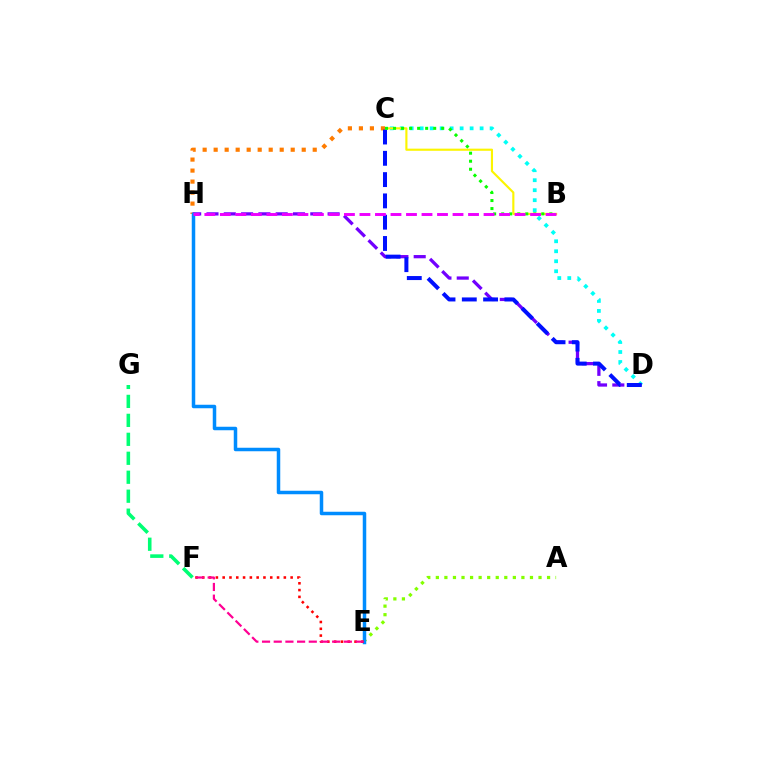{('C', 'D'): [{'color': '#00fff6', 'line_style': 'dotted', 'thickness': 2.71}, {'color': '#0010ff', 'line_style': 'dashed', 'thickness': 2.89}], ('B', 'C'): [{'color': '#fcf500', 'line_style': 'solid', 'thickness': 1.54}, {'color': '#08ff00', 'line_style': 'dotted', 'thickness': 2.18}], ('C', 'H'): [{'color': '#ff7c00', 'line_style': 'dotted', 'thickness': 2.99}], ('D', 'H'): [{'color': '#7200ff', 'line_style': 'dashed', 'thickness': 2.35}], ('A', 'E'): [{'color': '#84ff00', 'line_style': 'dotted', 'thickness': 2.32}], ('E', 'H'): [{'color': '#008cff', 'line_style': 'solid', 'thickness': 2.52}], ('B', 'H'): [{'color': '#ee00ff', 'line_style': 'dashed', 'thickness': 2.11}], ('F', 'G'): [{'color': '#00ff74', 'line_style': 'dashed', 'thickness': 2.58}], ('E', 'F'): [{'color': '#ff0000', 'line_style': 'dotted', 'thickness': 1.85}, {'color': '#ff0094', 'line_style': 'dashed', 'thickness': 1.59}]}